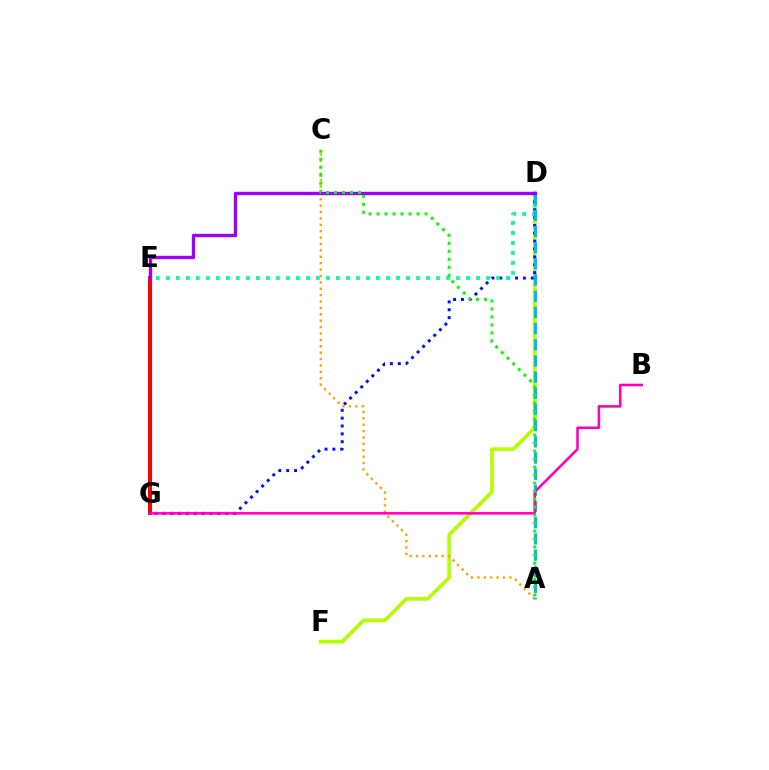{('D', 'F'): [{'color': '#b3ff00', 'line_style': 'solid', 'thickness': 2.62}], ('E', 'G'): [{'color': '#ff0000', 'line_style': 'solid', 'thickness': 2.89}], ('D', 'G'): [{'color': '#0010ff', 'line_style': 'dotted', 'thickness': 2.14}], ('A', 'C'): [{'color': '#ffa500', 'line_style': 'dotted', 'thickness': 1.74}, {'color': '#08ff00', 'line_style': 'dotted', 'thickness': 2.17}], ('D', 'E'): [{'color': '#00ff9d', 'line_style': 'dotted', 'thickness': 2.72}, {'color': '#9b00ff', 'line_style': 'solid', 'thickness': 2.42}], ('A', 'D'): [{'color': '#00b5ff', 'line_style': 'dashed', 'thickness': 2.2}], ('B', 'G'): [{'color': '#ff00bd', 'line_style': 'solid', 'thickness': 1.84}]}